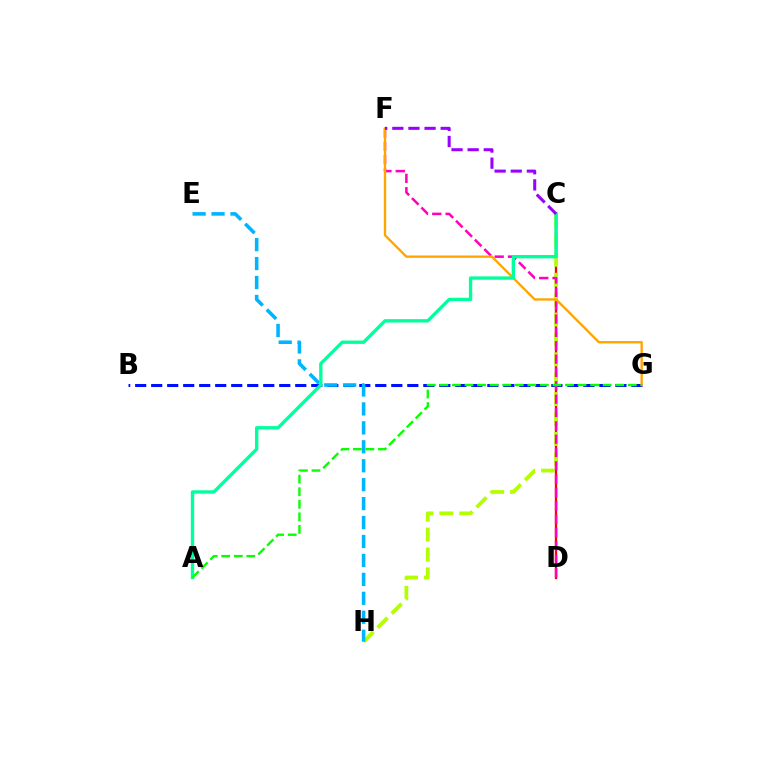{('C', 'D'): [{'color': '#ff0000', 'line_style': 'solid', 'thickness': 1.67}], ('B', 'G'): [{'color': '#0010ff', 'line_style': 'dashed', 'thickness': 2.17}], ('C', 'H'): [{'color': '#b3ff00', 'line_style': 'dashed', 'thickness': 2.7}], ('D', 'F'): [{'color': '#ff00bd', 'line_style': 'dashed', 'thickness': 1.81}], ('F', 'G'): [{'color': '#ffa500', 'line_style': 'solid', 'thickness': 1.69}], ('E', 'H'): [{'color': '#00b5ff', 'line_style': 'dashed', 'thickness': 2.57}], ('A', 'C'): [{'color': '#00ff9d', 'line_style': 'solid', 'thickness': 2.41}], ('A', 'G'): [{'color': '#08ff00', 'line_style': 'dashed', 'thickness': 1.71}], ('C', 'F'): [{'color': '#9b00ff', 'line_style': 'dashed', 'thickness': 2.19}]}